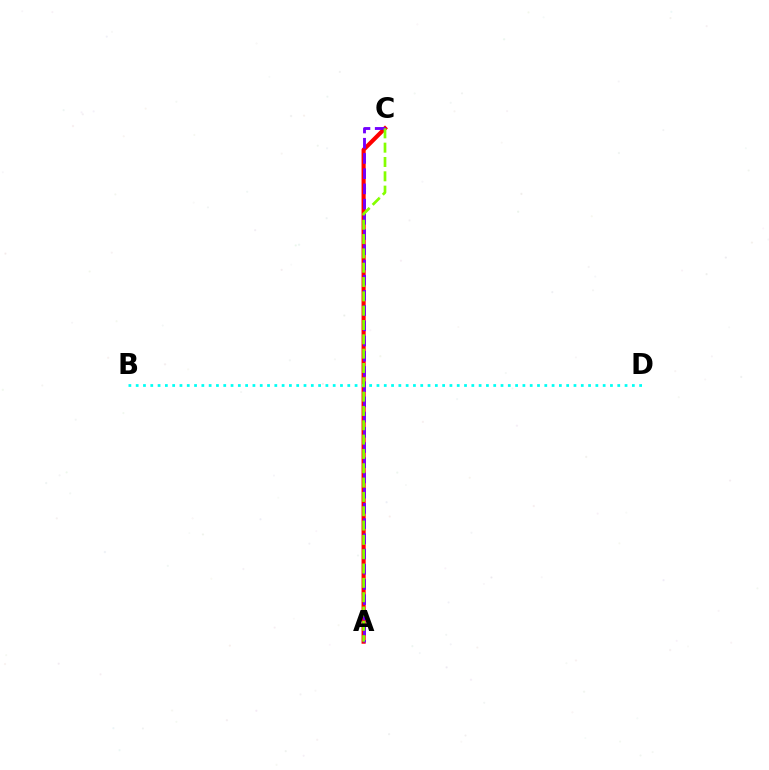{('A', 'C'): [{'color': '#ff0000', 'line_style': 'solid', 'thickness': 2.97}, {'color': '#7200ff', 'line_style': 'dashed', 'thickness': 2.07}, {'color': '#84ff00', 'line_style': 'dashed', 'thickness': 1.95}], ('B', 'D'): [{'color': '#00fff6', 'line_style': 'dotted', 'thickness': 1.98}]}